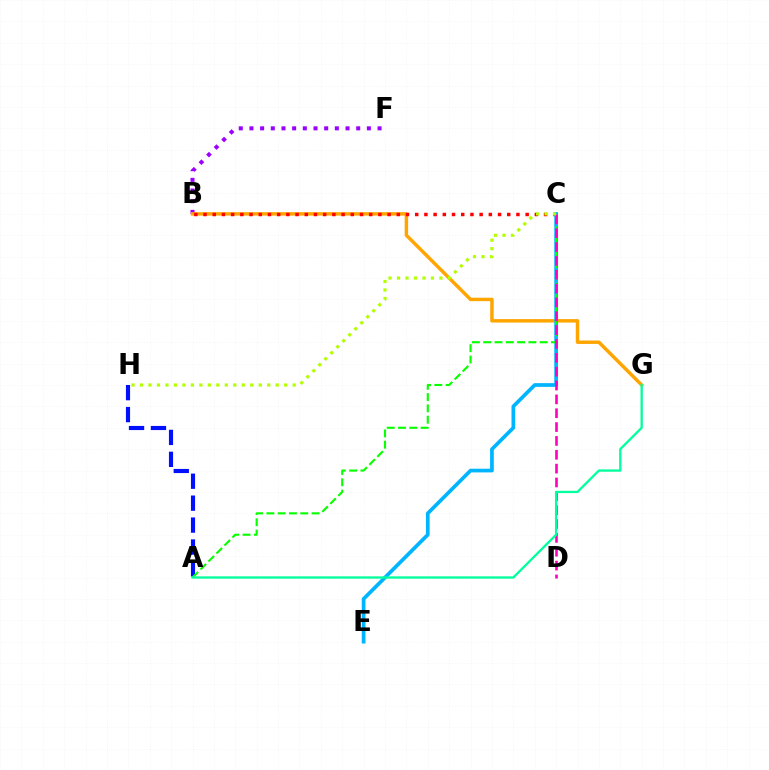{('B', 'F'): [{'color': '#9b00ff', 'line_style': 'dotted', 'thickness': 2.9}], ('A', 'H'): [{'color': '#0010ff', 'line_style': 'dashed', 'thickness': 2.98}], ('B', 'G'): [{'color': '#ffa500', 'line_style': 'solid', 'thickness': 2.49}], ('B', 'C'): [{'color': '#ff0000', 'line_style': 'dotted', 'thickness': 2.5}], ('C', 'E'): [{'color': '#00b5ff', 'line_style': 'solid', 'thickness': 2.66}], ('A', 'C'): [{'color': '#08ff00', 'line_style': 'dashed', 'thickness': 1.54}], ('C', 'D'): [{'color': '#ff00bd', 'line_style': 'dashed', 'thickness': 1.88}], ('C', 'H'): [{'color': '#b3ff00', 'line_style': 'dotted', 'thickness': 2.3}], ('A', 'G'): [{'color': '#00ff9d', 'line_style': 'solid', 'thickness': 1.66}]}